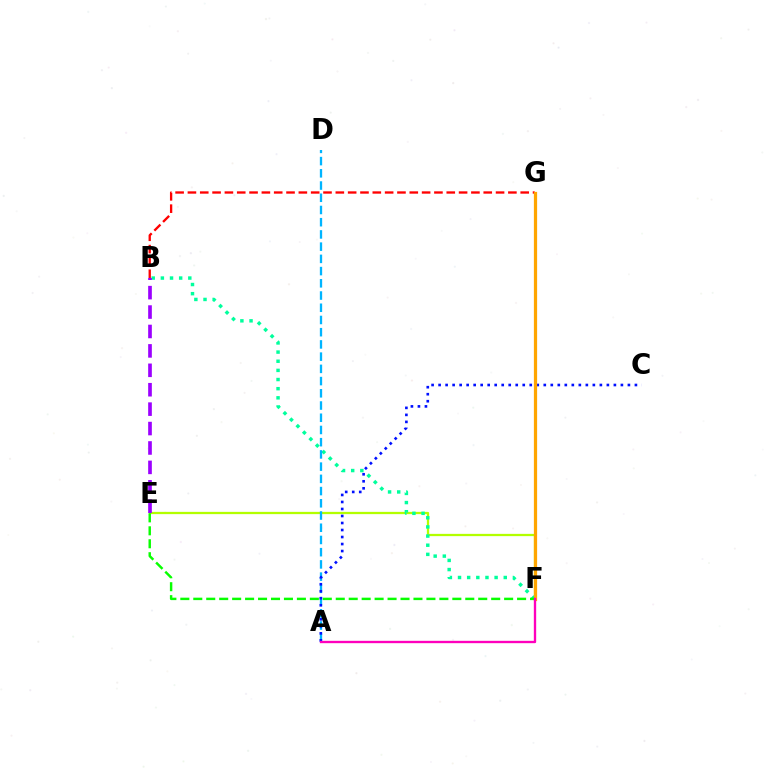{('E', 'F'): [{'color': '#b3ff00', 'line_style': 'solid', 'thickness': 1.63}, {'color': '#08ff00', 'line_style': 'dashed', 'thickness': 1.76}], ('B', 'F'): [{'color': '#00ff9d', 'line_style': 'dotted', 'thickness': 2.49}], ('A', 'D'): [{'color': '#00b5ff', 'line_style': 'dashed', 'thickness': 1.66}], ('B', 'G'): [{'color': '#ff0000', 'line_style': 'dashed', 'thickness': 1.67}], ('B', 'E'): [{'color': '#9b00ff', 'line_style': 'dashed', 'thickness': 2.64}], ('A', 'C'): [{'color': '#0010ff', 'line_style': 'dotted', 'thickness': 1.9}], ('F', 'G'): [{'color': '#ffa500', 'line_style': 'solid', 'thickness': 2.33}], ('A', 'F'): [{'color': '#ff00bd', 'line_style': 'solid', 'thickness': 1.69}]}